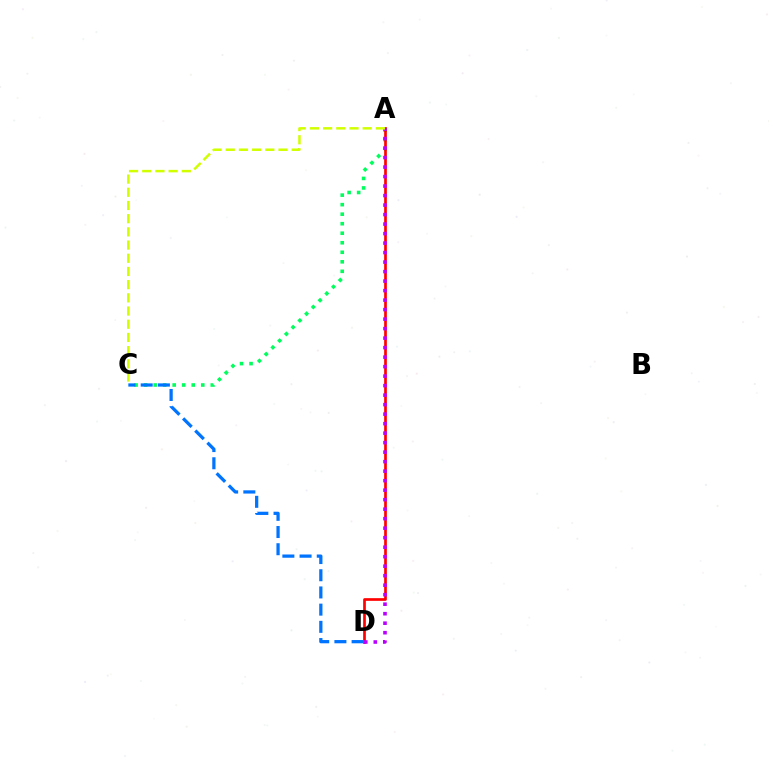{('A', 'C'): [{'color': '#00ff5c', 'line_style': 'dotted', 'thickness': 2.59}, {'color': '#d1ff00', 'line_style': 'dashed', 'thickness': 1.79}], ('A', 'D'): [{'color': '#ff0000', 'line_style': 'solid', 'thickness': 1.93}, {'color': '#b900ff', 'line_style': 'dotted', 'thickness': 2.58}], ('C', 'D'): [{'color': '#0074ff', 'line_style': 'dashed', 'thickness': 2.34}]}